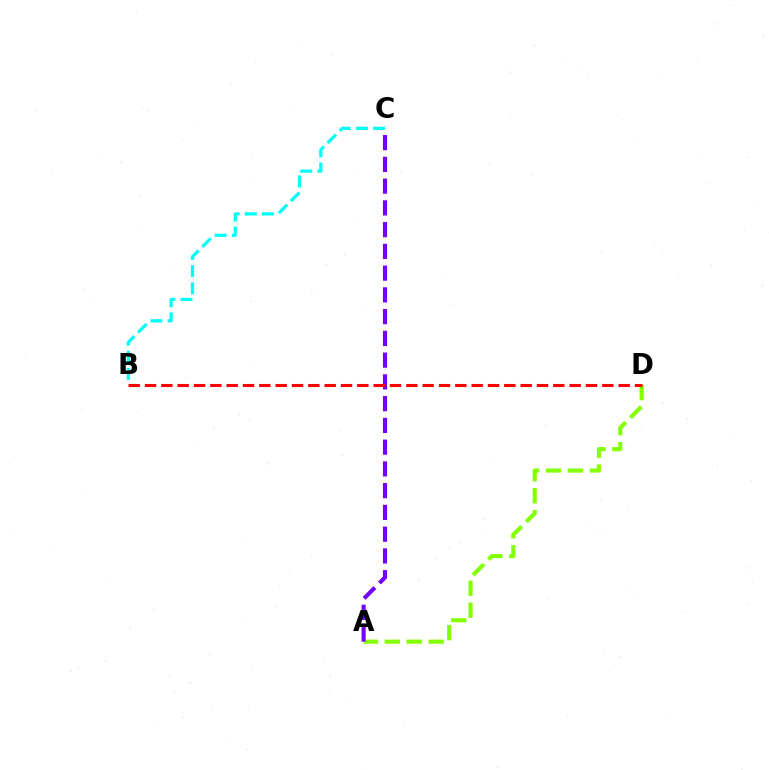{('A', 'D'): [{'color': '#84ff00', 'line_style': 'dashed', 'thickness': 2.98}], ('A', 'C'): [{'color': '#7200ff', 'line_style': 'dashed', 'thickness': 2.96}], ('B', 'D'): [{'color': '#ff0000', 'line_style': 'dashed', 'thickness': 2.22}], ('B', 'C'): [{'color': '#00fff6', 'line_style': 'dashed', 'thickness': 2.33}]}